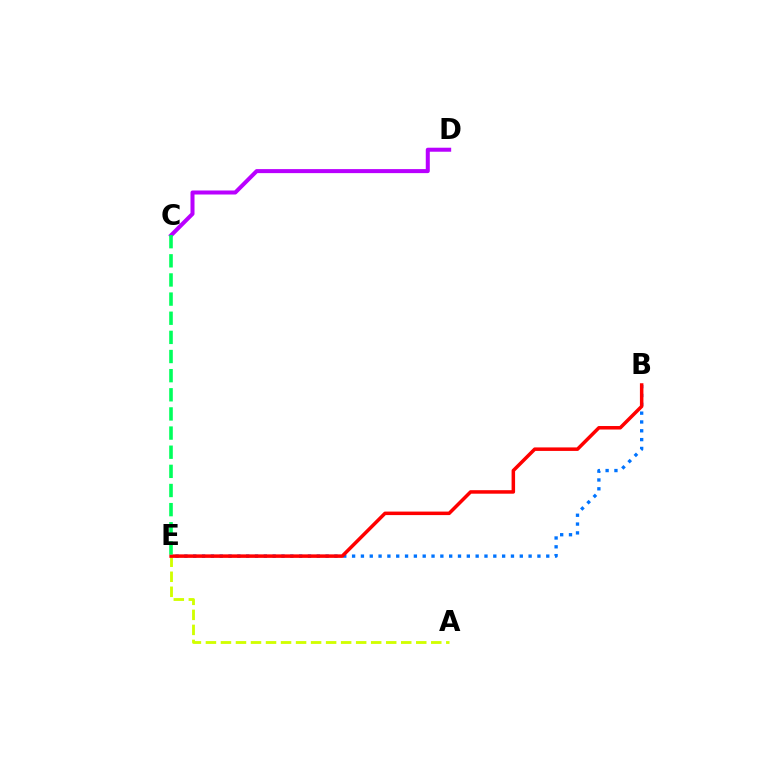{('A', 'E'): [{'color': '#d1ff00', 'line_style': 'dashed', 'thickness': 2.04}], ('B', 'E'): [{'color': '#0074ff', 'line_style': 'dotted', 'thickness': 2.4}, {'color': '#ff0000', 'line_style': 'solid', 'thickness': 2.52}], ('C', 'D'): [{'color': '#b900ff', 'line_style': 'solid', 'thickness': 2.89}], ('C', 'E'): [{'color': '#00ff5c', 'line_style': 'dashed', 'thickness': 2.6}]}